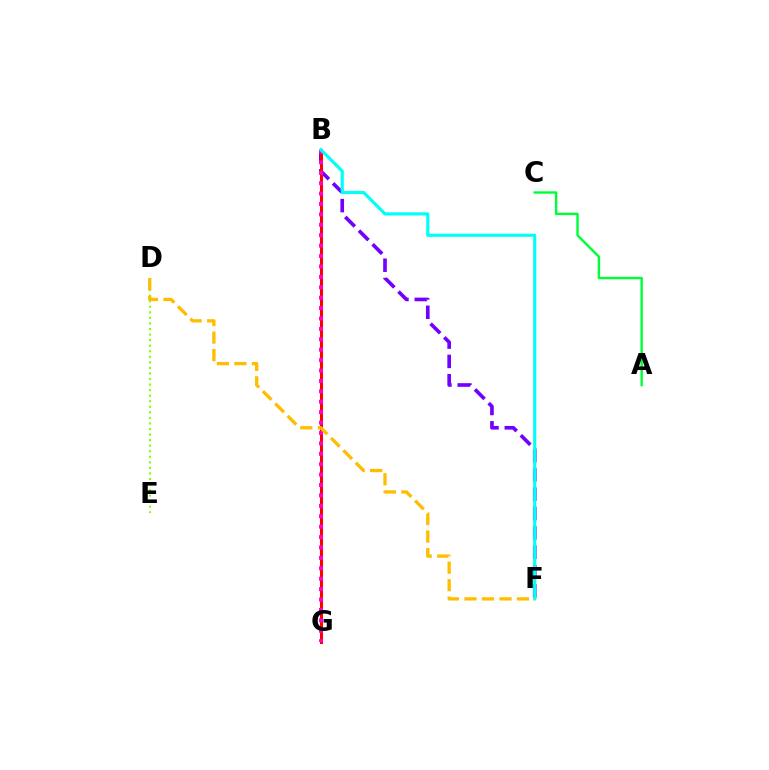{('B', 'F'): [{'color': '#7200ff', 'line_style': 'dashed', 'thickness': 2.63}, {'color': '#00fff6', 'line_style': 'solid', 'thickness': 2.28}], ('A', 'C'): [{'color': '#00ff39', 'line_style': 'solid', 'thickness': 1.74}], ('D', 'E'): [{'color': '#84ff00', 'line_style': 'dotted', 'thickness': 1.51}], ('B', 'G'): [{'color': '#004bff', 'line_style': 'solid', 'thickness': 1.93}, {'color': '#ff0000', 'line_style': 'solid', 'thickness': 2.19}, {'color': '#ff00cf', 'line_style': 'dotted', 'thickness': 2.83}], ('D', 'F'): [{'color': '#ffbd00', 'line_style': 'dashed', 'thickness': 2.38}]}